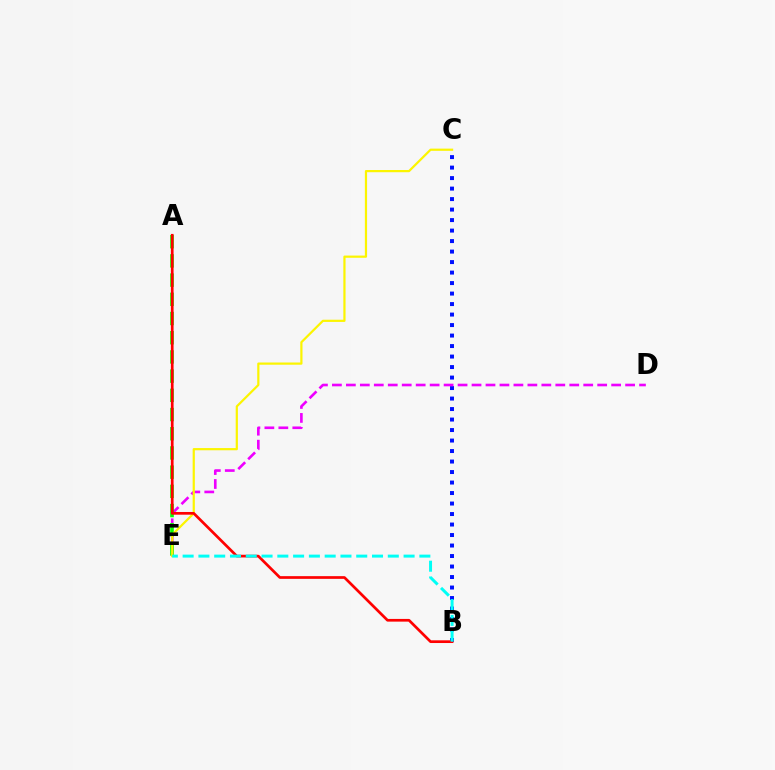{('B', 'C'): [{'color': '#0010ff', 'line_style': 'dotted', 'thickness': 2.85}], ('D', 'E'): [{'color': '#ee00ff', 'line_style': 'dashed', 'thickness': 1.9}], ('A', 'E'): [{'color': '#08ff00', 'line_style': 'dashed', 'thickness': 2.61}], ('C', 'E'): [{'color': '#fcf500', 'line_style': 'solid', 'thickness': 1.59}], ('A', 'B'): [{'color': '#ff0000', 'line_style': 'solid', 'thickness': 1.95}], ('B', 'E'): [{'color': '#00fff6', 'line_style': 'dashed', 'thickness': 2.14}]}